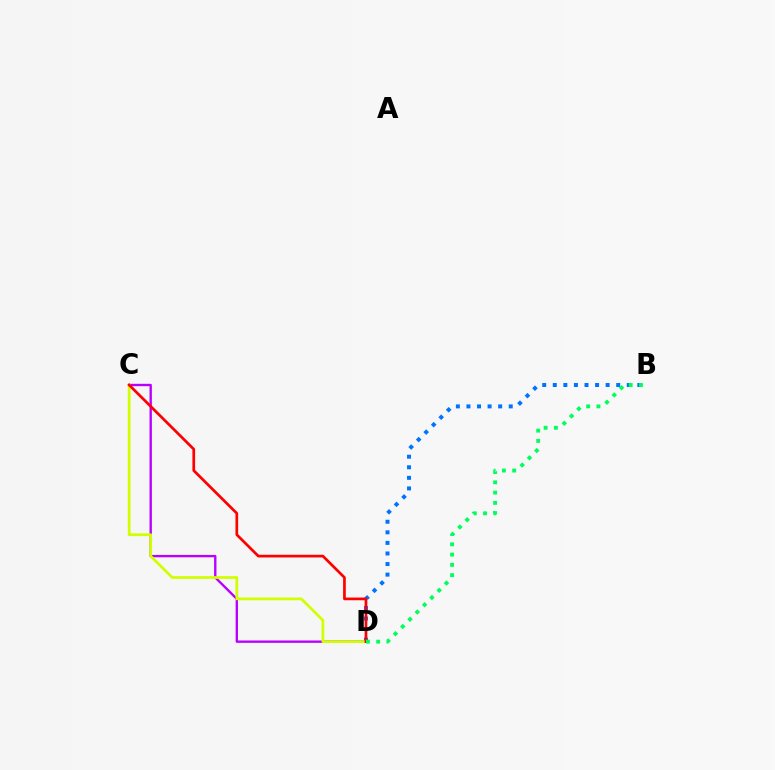{('C', 'D'): [{'color': '#b900ff', 'line_style': 'solid', 'thickness': 1.7}, {'color': '#d1ff00', 'line_style': 'solid', 'thickness': 1.98}, {'color': '#ff0000', 'line_style': 'solid', 'thickness': 1.94}], ('B', 'D'): [{'color': '#0074ff', 'line_style': 'dotted', 'thickness': 2.87}, {'color': '#00ff5c', 'line_style': 'dotted', 'thickness': 2.79}]}